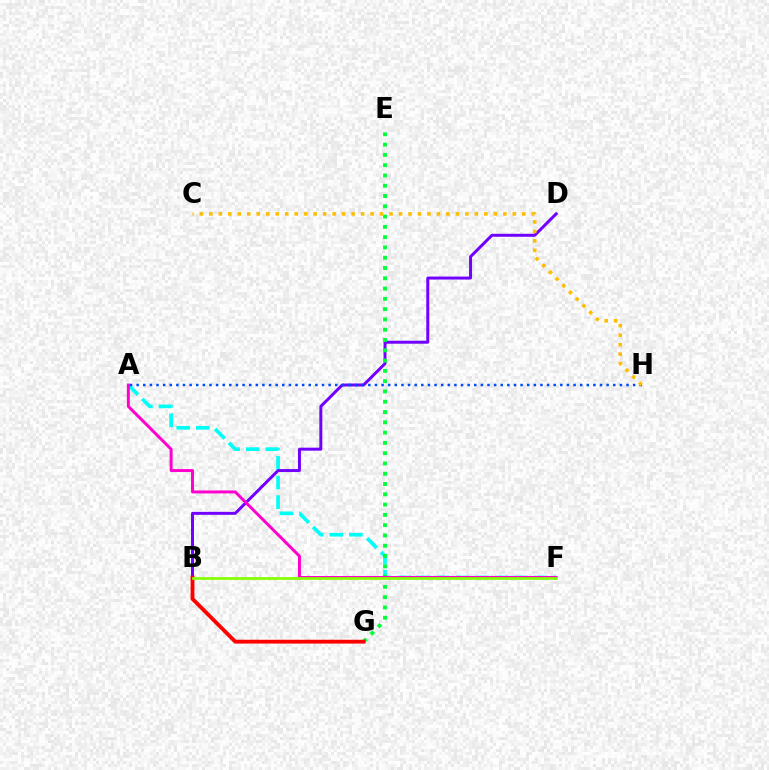{('A', 'F'): [{'color': '#00fff6', 'line_style': 'dashed', 'thickness': 2.66}, {'color': '#ff00cf', 'line_style': 'solid', 'thickness': 2.14}], ('B', 'D'): [{'color': '#7200ff', 'line_style': 'solid', 'thickness': 2.15}], ('E', 'G'): [{'color': '#00ff39', 'line_style': 'dotted', 'thickness': 2.79}], ('A', 'H'): [{'color': '#004bff', 'line_style': 'dotted', 'thickness': 1.8}], ('B', 'G'): [{'color': '#ff0000', 'line_style': 'solid', 'thickness': 2.76}], ('C', 'H'): [{'color': '#ffbd00', 'line_style': 'dotted', 'thickness': 2.58}], ('B', 'F'): [{'color': '#84ff00', 'line_style': 'solid', 'thickness': 1.95}]}